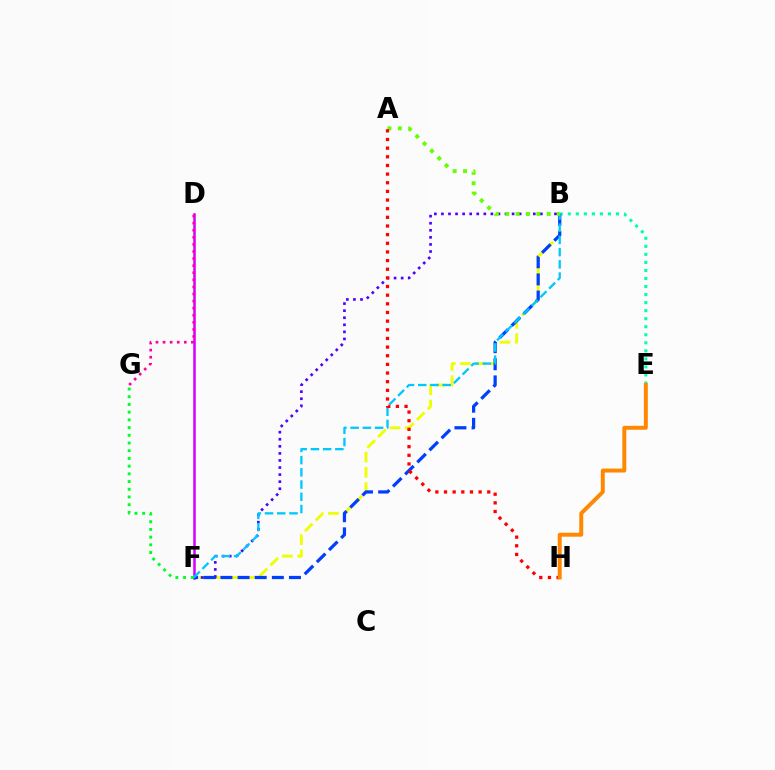{('B', 'E'): [{'color': '#00ffaf', 'line_style': 'dotted', 'thickness': 2.18}], ('B', 'F'): [{'color': '#eeff00', 'line_style': 'dashed', 'thickness': 2.07}, {'color': '#4f00ff', 'line_style': 'dotted', 'thickness': 1.92}, {'color': '#003fff', 'line_style': 'dashed', 'thickness': 2.33}, {'color': '#00c7ff', 'line_style': 'dashed', 'thickness': 1.66}], ('D', 'F'): [{'color': '#d600ff', 'line_style': 'solid', 'thickness': 1.82}], ('D', 'G'): [{'color': '#ff00a0', 'line_style': 'dotted', 'thickness': 1.92}], ('A', 'B'): [{'color': '#66ff00', 'line_style': 'dotted', 'thickness': 2.81}], ('A', 'H'): [{'color': '#ff0000', 'line_style': 'dotted', 'thickness': 2.35}], ('E', 'H'): [{'color': '#ff8800', 'line_style': 'solid', 'thickness': 2.84}], ('F', 'G'): [{'color': '#00ff27', 'line_style': 'dotted', 'thickness': 2.09}]}